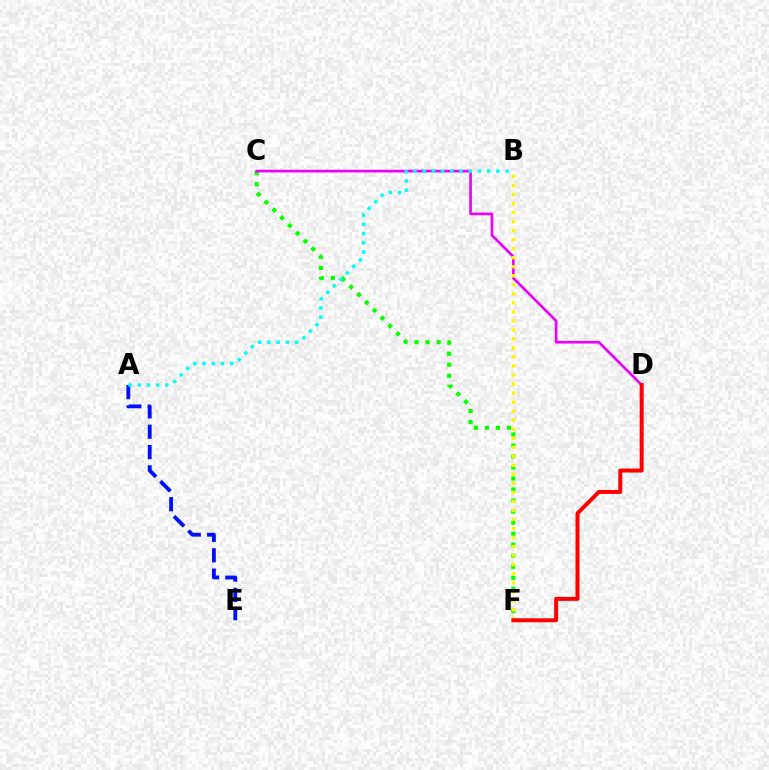{('A', 'E'): [{'color': '#0010ff', 'line_style': 'dashed', 'thickness': 2.76}], ('C', 'F'): [{'color': '#08ff00', 'line_style': 'dotted', 'thickness': 3.0}], ('C', 'D'): [{'color': '#ee00ff', 'line_style': 'solid', 'thickness': 1.92}], ('A', 'B'): [{'color': '#00fff6', 'line_style': 'dotted', 'thickness': 2.5}], ('B', 'F'): [{'color': '#fcf500', 'line_style': 'dotted', 'thickness': 2.45}], ('D', 'F'): [{'color': '#ff0000', 'line_style': 'solid', 'thickness': 2.86}]}